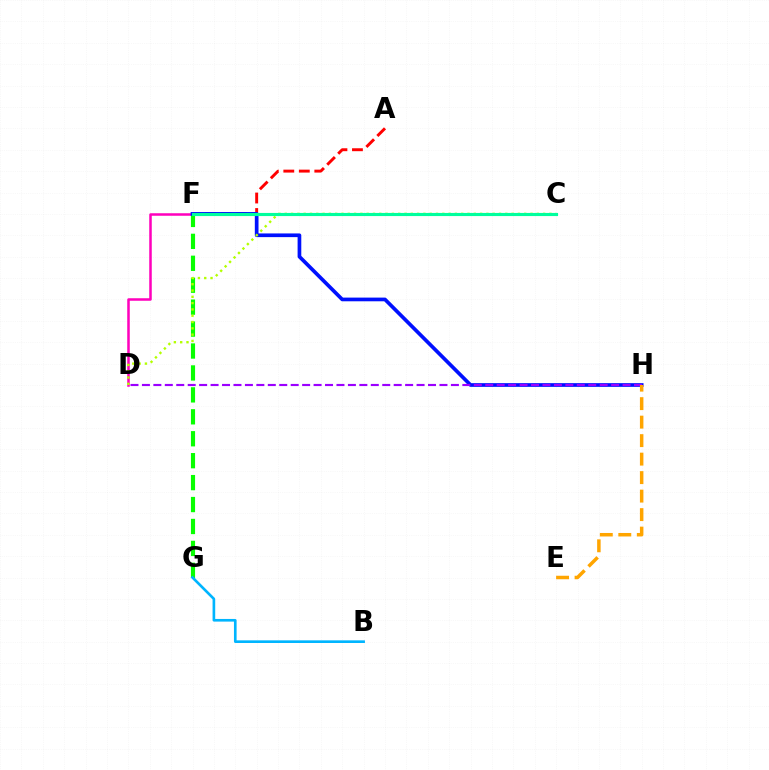{('D', 'F'): [{'color': '#ff00bd', 'line_style': 'solid', 'thickness': 1.81}], ('F', 'G'): [{'color': '#08ff00', 'line_style': 'dashed', 'thickness': 2.98}], ('A', 'F'): [{'color': '#ff0000', 'line_style': 'dashed', 'thickness': 2.11}], ('F', 'H'): [{'color': '#0010ff', 'line_style': 'solid', 'thickness': 2.66}], ('C', 'D'): [{'color': '#b3ff00', 'line_style': 'dotted', 'thickness': 1.71}], ('C', 'F'): [{'color': '#00ff9d', 'line_style': 'solid', 'thickness': 2.25}], ('B', 'G'): [{'color': '#00b5ff', 'line_style': 'solid', 'thickness': 1.91}], ('D', 'H'): [{'color': '#9b00ff', 'line_style': 'dashed', 'thickness': 1.55}], ('E', 'H'): [{'color': '#ffa500', 'line_style': 'dashed', 'thickness': 2.51}]}